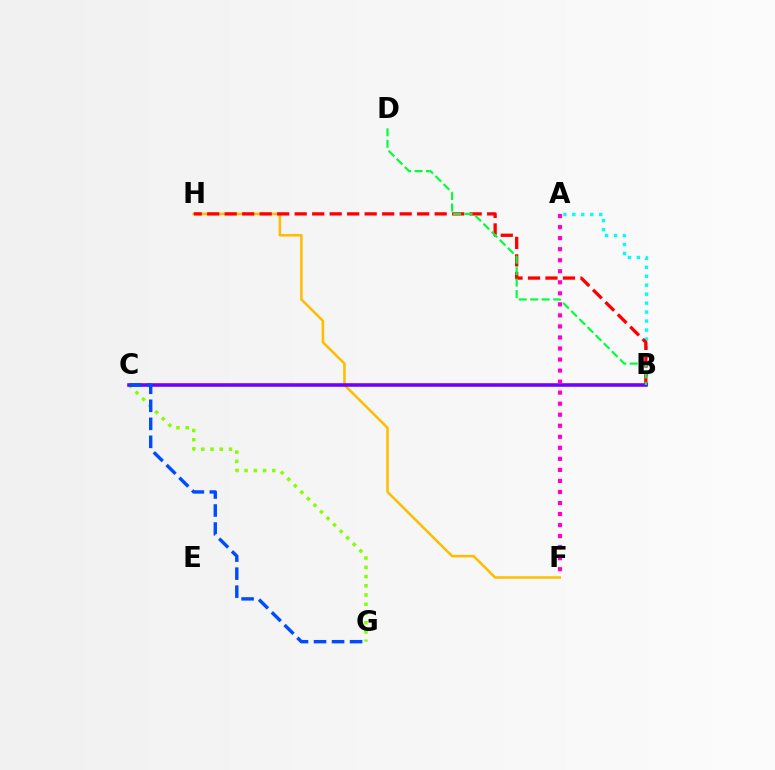{('F', 'H'): [{'color': '#ffbd00', 'line_style': 'solid', 'thickness': 1.83}], ('A', 'B'): [{'color': '#00fff6', 'line_style': 'dotted', 'thickness': 2.43}], ('C', 'G'): [{'color': '#84ff00', 'line_style': 'dotted', 'thickness': 2.51}, {'color': '#004bff', 'line_style': 'dashed', 'thickness': 2.45}], ('B', 'H'): [{'color': '#ff0000', 'line_style': 'dashed', 'thickness': 2.38}], ('B', 'C'): [{'color': '#7200ff', 'line_style': 'solid', 'thickness': 2.58}], ('A', 'F'): [{'color': '#ff00cf', 'line_style': 'dotted', 'thickness': 3.0}], ('B', 'D'): [{'color': '#00ff39', 'line_style': 'dashed', 'thickness': 1.56}]}